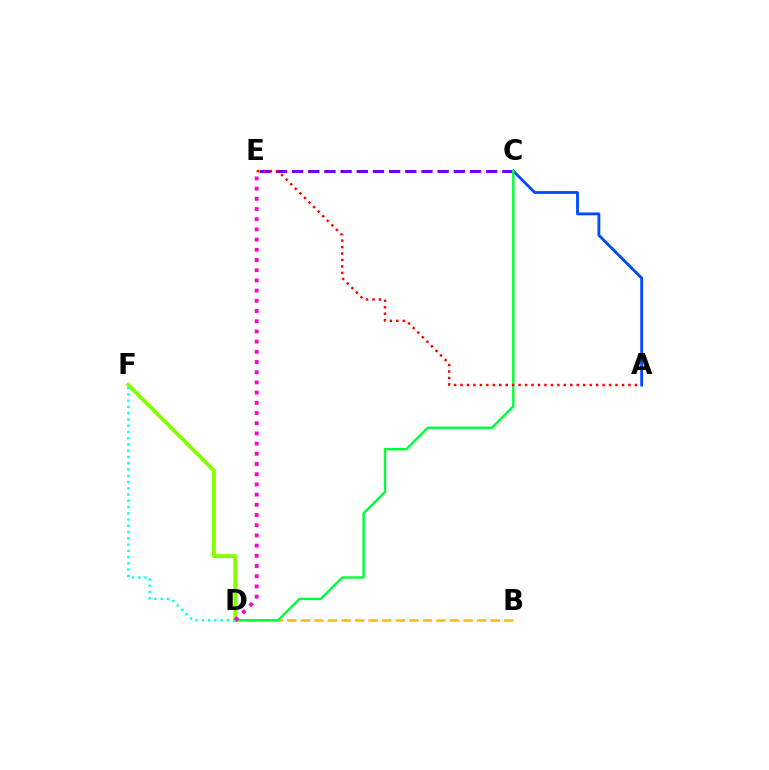{('D', 'F'): [{'color': '#84ff00', 'line_style': 'solid', 'thickness': 2.82}, {'color': '#00fff6', 'line_style': 'dotted', 'thickness': 1.7}], ('C', 'E'): [{'color': '#7200ff', 'line_style': 'dashed', 'thickness': 2.2}], ('B', 'D'): [{'color': '#ffbd00', 'line_style': 'dashed', 'thickness': 1.84}], ('A', 'C'): [{'color': '#004bff', 'line_style': 'solid', 'thickness': 2.04}], ('C', 'D'): [{'color': '#00ff39', 'line_style': 'solid', 'thickness': 1.74}], ('A', 'E'): [{'color': '#ff0000', 'line_style': 'dotted', 'thickness': 1.75}], ('D', 'E'): [{'color': '#ff00cf', 'line_style': 'dotted', 'thickness': 2.77}]}